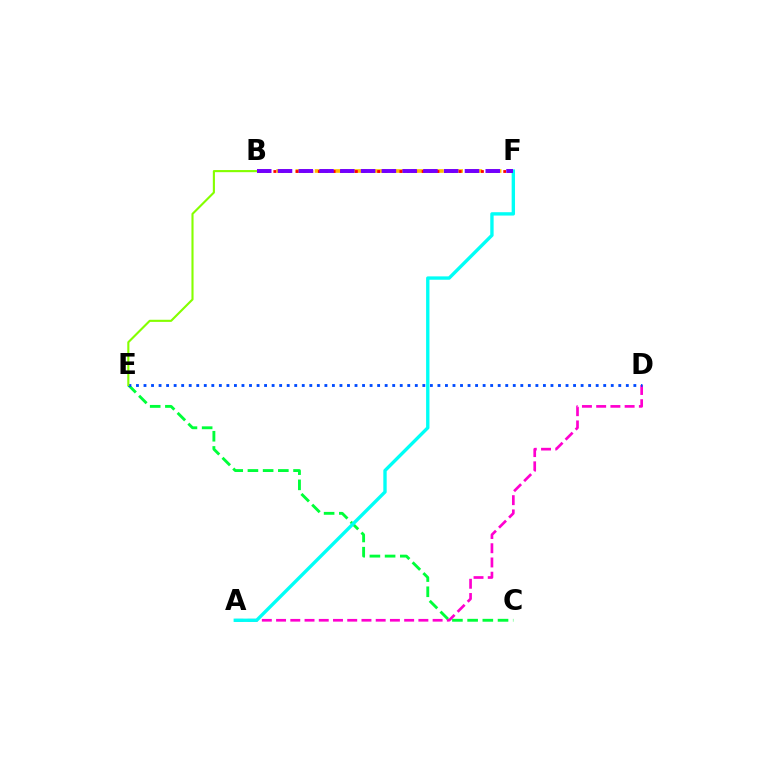{('C', 'E'): [{'color': '#00ff39', 'line_style': 'dashed', 'thickness': 2.07}], ('A', 'D'): [{'color': '#ff00cf', 'line_style': 'dashed', 'thickness': 1.93}], ('D', 'E'): [{'color': '#004bff', 'line_style': 'dotted', 'thickness': 2.05}], ('B', 'E'): [{'color': '#84ff00', 'line_style': 'solid', 'thickness': 1.53}], ('B', 'F'): [{'color': '#ffbd00', 'line_style': 'dashed', 'thickness': 2.62}, {'color': '#ff0000', 'line_style': 'dotted', 'thickness': 2.01}, {'color': '#7200ff', 'line_style': 'dashed', 'thickness': 2.82}], ('A', 'F'): [{'color': '#00fff6', 'line_style': 'solid', 'thickness': 2.42}]}